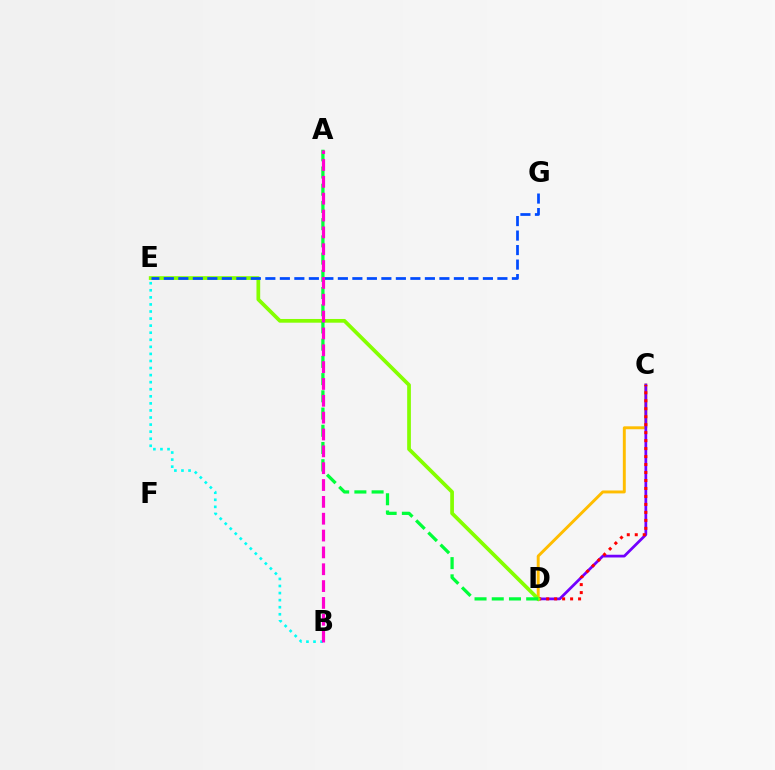{('C', 'D'): [{'color': '#ffbd00', 'line_style': 'solid', 'thickness': 2.11}, {'color': '#7200ff', 'line_style': 'solid', 'thickness': 1.97}, {'color': '#ff0000', 'line_style': 'dotted', 'thickness': 2.17}], ('D', 'E'): [{'color': '#84ff00', 'line_style': 'solid', 'thickness': 2.68}], ('E', 'G'): [{'color': '#004bff', 'line_style': 'dashed', 'thickness': 1.97}], ('B', 'E'): [{'color': '#00fff6', 'line_style': 'dotted', 'thickness': 1.92}], ('A', 'D'): [{'color': '#00ff39', 'line_style': 'dashed', 'thickness': 2.34}], ('A', 'B'): [{'color': '#ff00cf', 'line_style': 'dashed', 'thickness': 2.29}]}